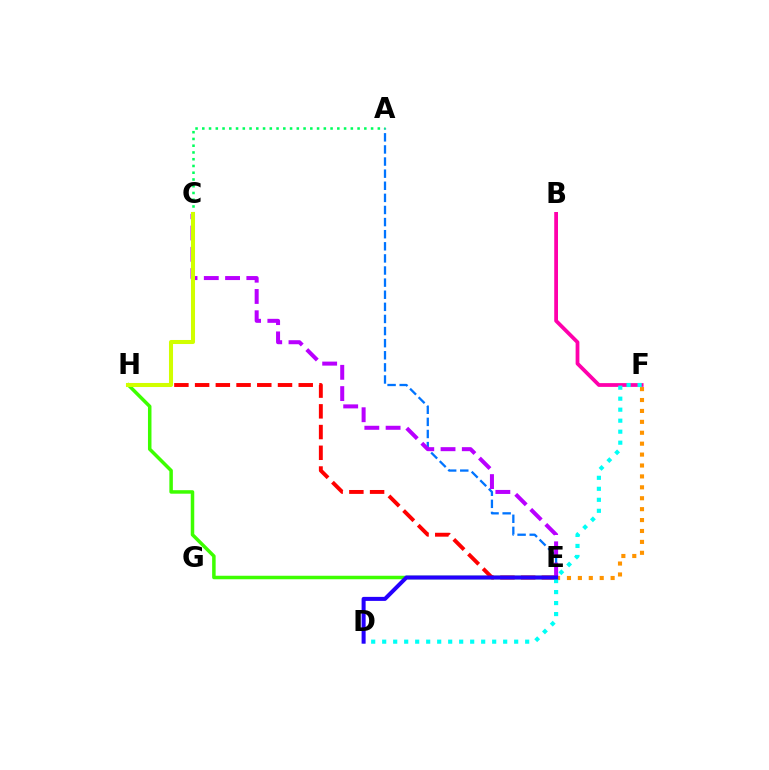{('E', 'H'): [{'color': '#3dff00', 'line_style': 'solid', 'thickness': 2.52}, {'color': '#ff0000', 'line_style': 'dashed', 'thickness': 2.82}], ('E', 'F'): [{'color': '#ff9400', 'line_style': 'dotted', 'thickness': 2.97}], ('B', 'F'): [{'color': '#ff00ac', 'line_style': 'solid', 'thickness': 2.71}], ('A', 'E'): [{'color': '#0074ff', 'line_style': 'dashed', 'thickness': 1.64}], ('A', 'C'): [{'color': '#00ff5c', 'line_style': 'dotted', 'thickness': 1.83}], ('D', 'F'): [{'color': '#00fff6', 'line_style': 'dotted', 'thickness': 2.99}], ('C', 'E'): [{'color': '#b900ff', 'line_style': 'dashed', 'thickness': 2.89}], ('C', 'H'): [{'color': '#d1ff00', 'line_style': 'solid', 'thickness': 2.91}], ('D', 'E'): [{'color': '#2500ff', 'line_style': 'solid', 'thickness': 2.89}]}